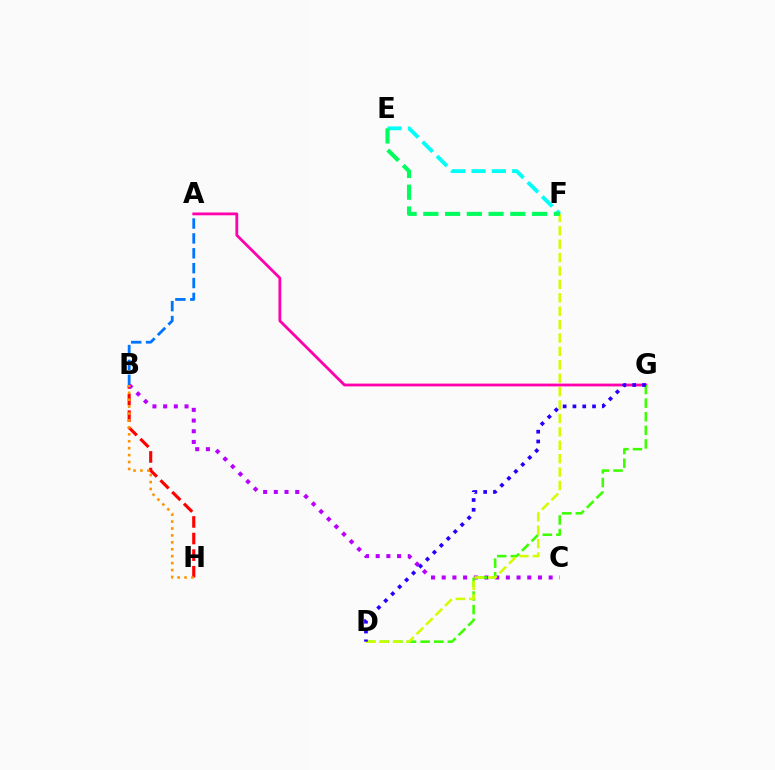{('A', 'G'): [{'color': '#ff00ac', 'line_style': 'solid', 'thickness': 2.02}], ('B', 'H'): [{'color': '#ff0000', 'line_style': 'dashed', 'thickness': 2.25}, {'color': '#ff9400', 'line_style': 'dotted', 'thickness': 1.88}], ('A', 'B'): [{'color': '#0074ff', 'line_style': 'dashed', 'thickness': 2.02}], ('B', 'C'): [{'color': '#b900ff', 'line_style': 'dotted', 'thickness': 2.91}], ('D', 'G'): [{'color': '#3dff00', 'line_style': 'dashed', 'thickness': 1.85}, {'color': '#2500ff', 'line_style': 'dotted', 'thickness': 2.66}], ('D', 'F'): [{'color': '#d1ff00', 'line_style': 'dashed', 'thickness': 1.82}], ('E', 'F'): [{'color': '#00fff6', 'line_style': 'dashed', 'thickness': 2.76}, {'color': '#00ff5c', 'line_style': 'dashed', 'thickness': 2.95}]}